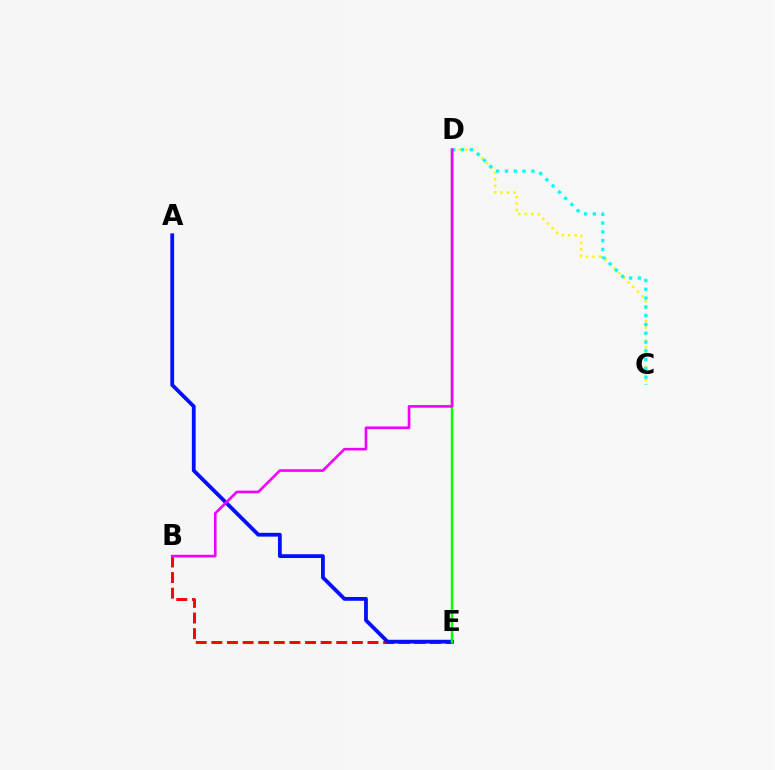{('B', 'E'): [{'color': '#ff0000', 'line_style': 'dashed', 'thickness': 2.12}], ('C', 'D'): [{'color': '#fcf500', 'line_style': 'dotted', 'thickness': 1.77}, {'color': '#00fff6', 'line_style': 'dotted', 'thickness': 2.39}], ('A', 'E'): [{'color': '#0010ff', 'line_style': 'solid', 'thickness': 2.73}], ('D', 'E'): [{'color': '#08ff00', 'line_style': 'solid', 'thickness': 1.77}], ('B', 'D'): [{'color': '#ee00ff', 'line_style': 'solid', 'thickness': 1.89}]}